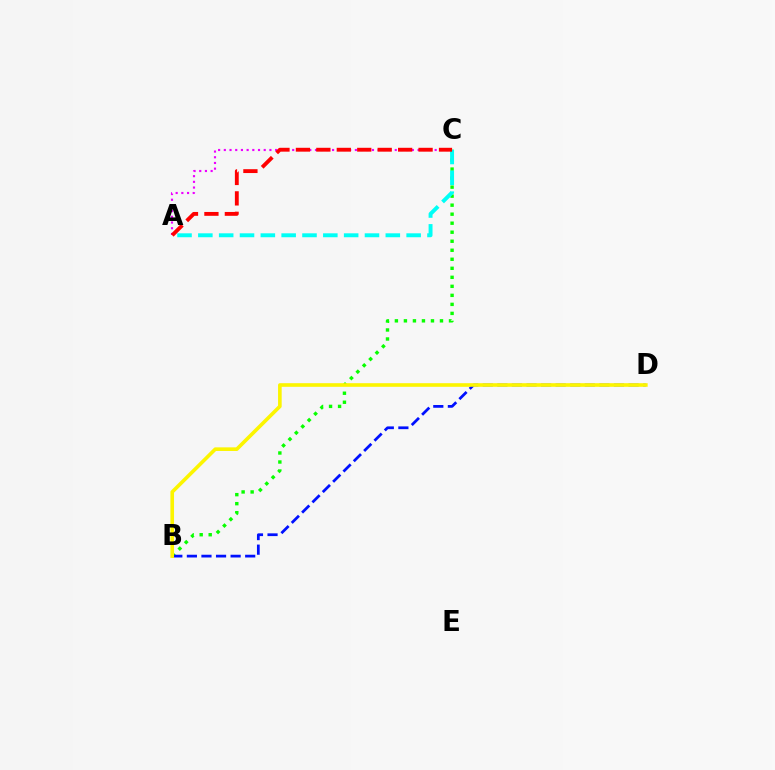{('B', 'C'): [{'color': '#08ff00', 'line_style': 'dotted', 'thickness': 2.45}], ('A', 'C'): [{'color': '#00fff6', 'line_style': 'dashed', 'thickness': 2.83}, {'color': '#ee00ff', 'line_style': 'dotted', 'thickness': 1.55}, {'color': '#ff0000', 'line_style': 'dashed', 'thickness': 2.78}], ('B', 'D'): [{'color': '#0010ff', 'line_style': 'dashed', 'thickness': 1.98}, {'color': '#fcf500', 'line_style': 'solid', 'thickness': 2.61}]}